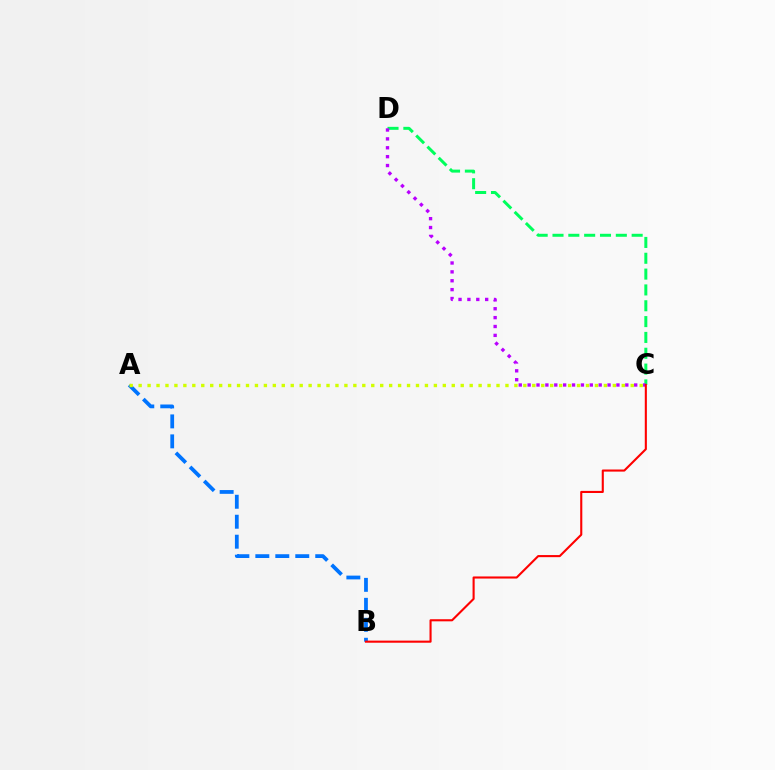{('C', 'D'): [{'color': '#00ff5c', 'line_style': 'dashed', 'thickness': 2.15}, {'color': '#b900ff', 'line_style': 'dotted', 'thickness': 2.41}], ('A', 'B'): [{'color': '#0074ff', 'line_style': 'dashed', 'thickness': 2.71}], ('B', 'C'): [{'color': '#ff0000', 'line_style': 'solid', 'thickness': 1.51}], ('A', 'C'): [{'color': '#d1ff00', 'line_style': 'dotted', 'thickness': 2.43}]}